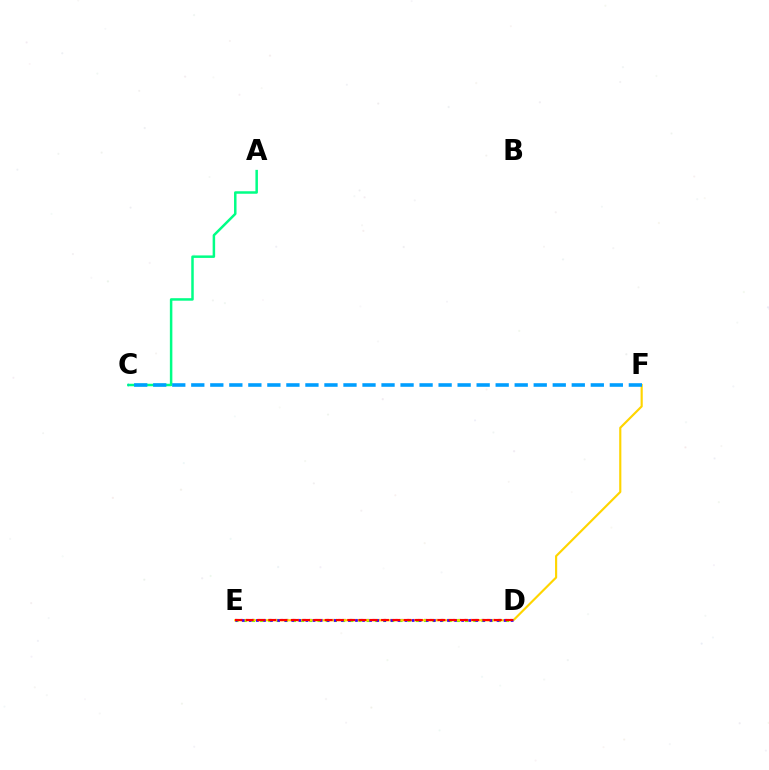{('D', 'E'): [{'color': '#ff00ed', 'line_style': 'dotted', 'thickness': 1.56}, {'color': '#4fff00', 'line_style': 'dotted', 'thickness': 2.23}, {'color': '#3700ff', 'line_style': 'dotted', 'thickness': 1.92}, {'color': '#ff0000', 'line_style': 'dashed', 'thickness': 1.53}], ('E', 'F'): [{'color': '#ffd500', 'line_style': 'solid', 'thickness': 1.55}], ('A', 'C'): [{'color': '#00ff86', 'line_style': 'solid', 'thickness': 1.8}], ('C', 'F'): [{'color': '#009eff', 'line_style': 'dashed', 'thickness': 2.58}]}